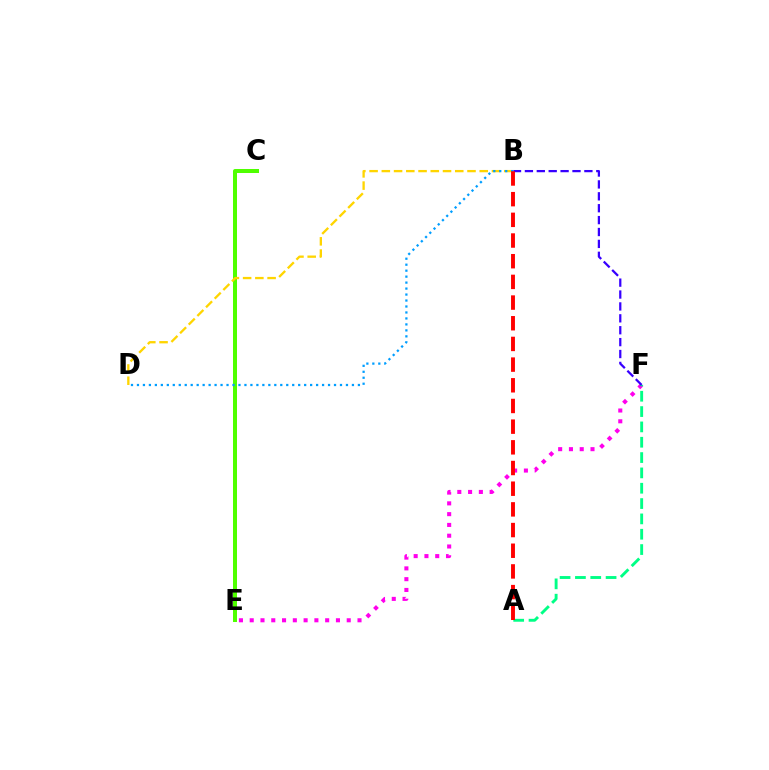{('E', 'F'): [{'color': '#ff00ed', 'line_style': 'dotted', 'thickness': 2.93}], ('C', 'E'): [{'color': '#4fff00', 'line_style': 'solid', 'thickness': 2.89}], ('A', 'F'): [{'color': '#00ff86', 'line_style': 'dashed', 'thickness': 2.08}], ('B', 'F'): [{'color': '#3700ff', 'line_style': 'dashed', 'thickness': 1.62}], ('B', 'D'): [{'color': '#ffd500', 'line_style': 'dashed', 'thickness': 1.66}, {'color': '#009eff', 'line_style': 'dotted', 'thickness': 1.62}], ('A', 'B'): [{'color': '#ff0000', 'line_style': 'dashed', 'thickness': 2.81}]}